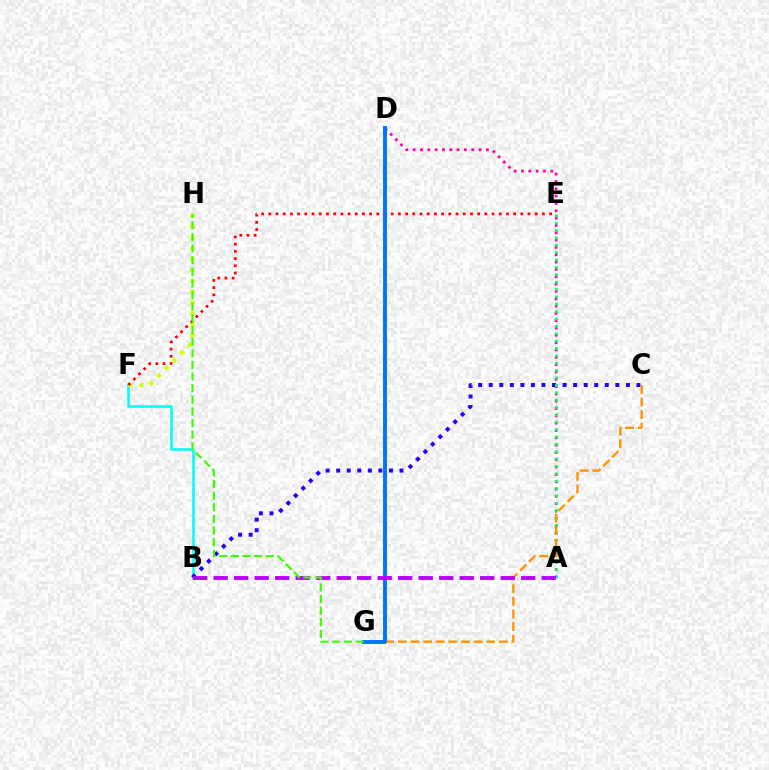{('B', 'F'): [{'color': '#00fff6', 'line_style': 'solid', 'thickness': 1.86}], ('F', 'H'): [{'color': '#d1ff00', 'line_style': 'dotted', 'thickness': 2.95}], ('A', 'D'): [{'color': '#ff00ac', 'line_style': 'dotted', 'thickness': 1.99}], ('E', 'F'): [{'color': '#ff0000', 'line_style': 'dotted', 'thickness': 1.96}], ('B', 'C'): [{'color': '#2500ff', 'line_style': 'dotted', 'thickness': 2.87}], ('A', 'E'): [{'color': '#00ff5c', 'line_style': 'dotted', 'thickness': 2.0}], ('C', 'G'): [{'color': '#ff9400', 'line_style': 'dashed', 'thickness': 1.71}], ('D', 'G'): [{'color': '#0074ff', 'line_style': 'solid', 'thickness': 2.81}], ('A', 'B'): [{'color': '#b900ff', 'line_style': 'dashed', 'thickness': 2.79}], ('G', 'H'): [{'color': '#3dff00', 'line_style': 'dashed', 'thickness': 1.58}]}